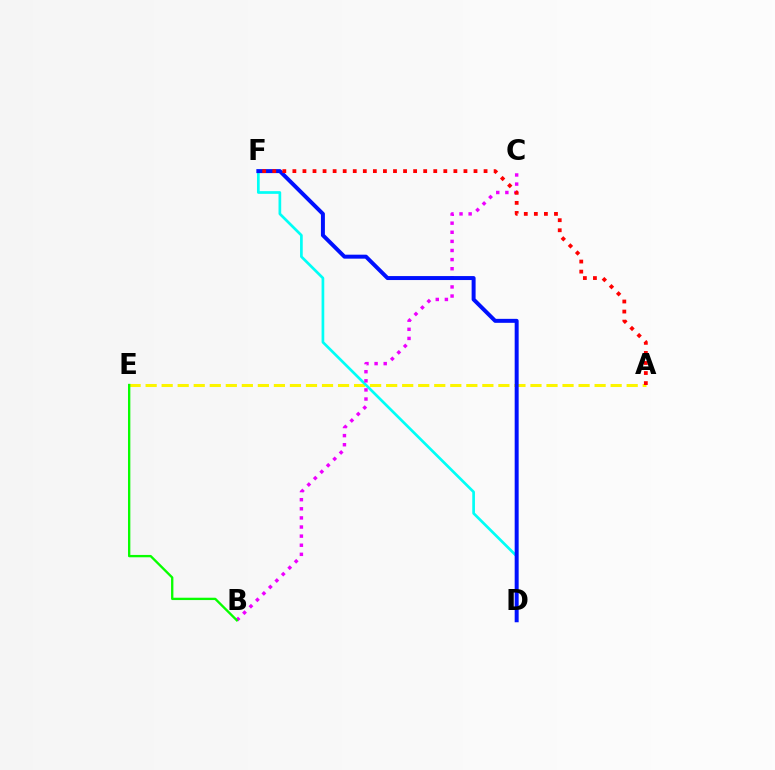{('A', 'E'): [{'color': '#fcf500', 'line_style': 'dashed', 'thickness': 2.18}], ('D', 'F'): [{'color': '#00fff6', 'line_style': 'solid', 'thickness': 1.94}, {'color': '#0010ff', 'line_style': 'solid', 'thickness': 2.86}], ('B', 'C'): [{'color': '#ee00ff', 'line_style': 'dotted', 'thickness': 2.47}], ('B', 'E'): [{'color': '#08ff00', 'line_style': 'solid', 'thickness': 1.68}], ('A', 'F'): [{'color': '#ff0000', 'line_style': 'dotted', 'thickness': 2.73}]}